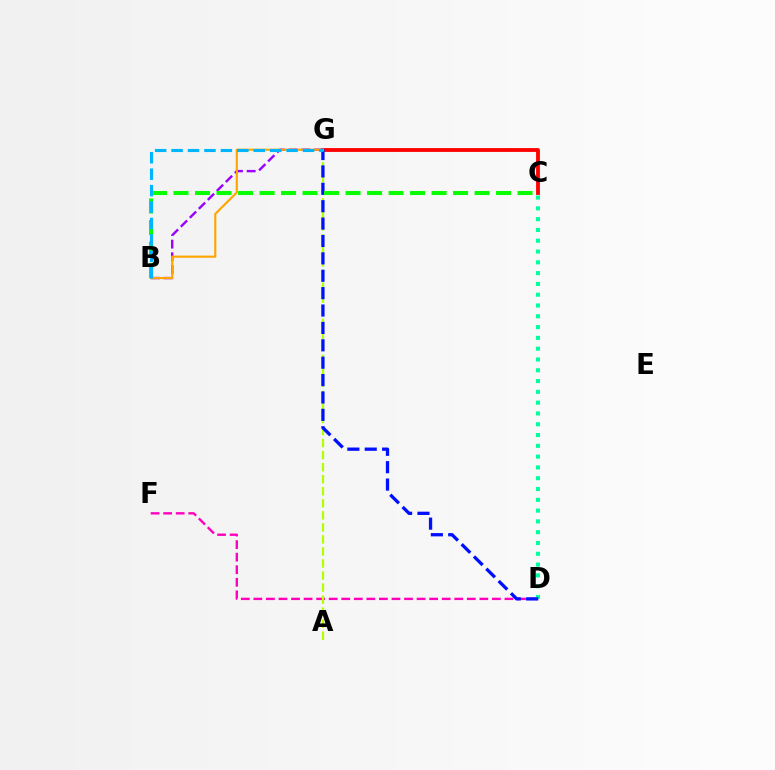{('D', 'F'): [{'color': '#ff00bd', 'line_style': 'dashed', 'thickness': 1.71}], ('C', 'G'): [{'color': '#ff0000', 'line_style': 'solid', 'thickness': 2.75}], ('B', 'G'): [{'color': '#9b00ff', 'line_style': 'dashed', 'thickness': 1.72}, {'color': '#ffa500', 'line_style': 'solid', 'thickness': 1.54}, {'color': '#00b5ff', 'line_style': 'dashed', 'thickness': 2.23}], ('A', 'G'): [{'color': '#b3ff00', 'line_style': 'dashed', 'thickness': 1.64}], ('C', 'D'): [{'color': '#00ff9d', 'line_style': 'dotted', 'thickness': 2.93}], ('D', 'G'): [{'color': '#0010ff', 'line_style': 'dashed', 'thickness': 2.36}], ('B', 'C'): [{'color': '#08ff00', 'line_style': 'dashed', 'thickness': 2.92}]}